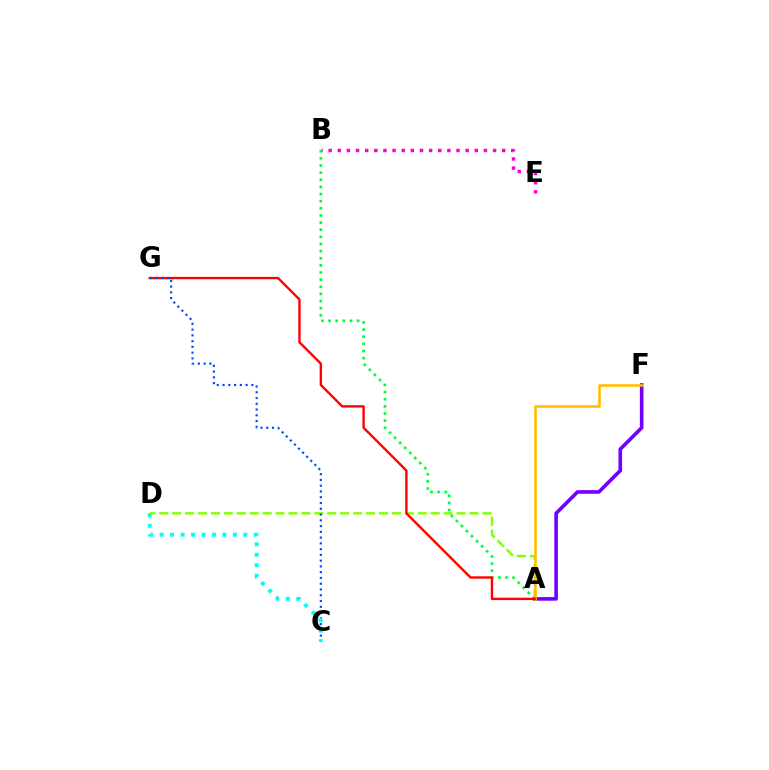{('A', 'D'): [{'color': '#84ff00', 'line_style': 'dashed', 'thickness': 1.76}], ('B', 'E'): [{'color': '#ff00cf', 'line_style': 'dotted', 'thickness': 2.48}], ('A', 'B'): [{'color': '#00ff39', 'line_style': 'dotted', 'thickness': 1.94}], ('A', 'F'): [{'color': '#7200ff', 'line_style': 'solid', 'thickness': 2.6}, {'color': '#ffbd00', 'line_style': 'solid', 'thickness': 1.87}], ('A', 'G'): [{'color': '#ff0000', 'line_style': 'solid', 'thickness': 1.71}], ('C', 'G'): [{'color': '#004bff', 'line_style': 'dotted', 'thickness': 1.57}], ('C', 'D'): [{'color': '#00fff6', 'line_style': 'dotted', 'thickness': 2.84}]}